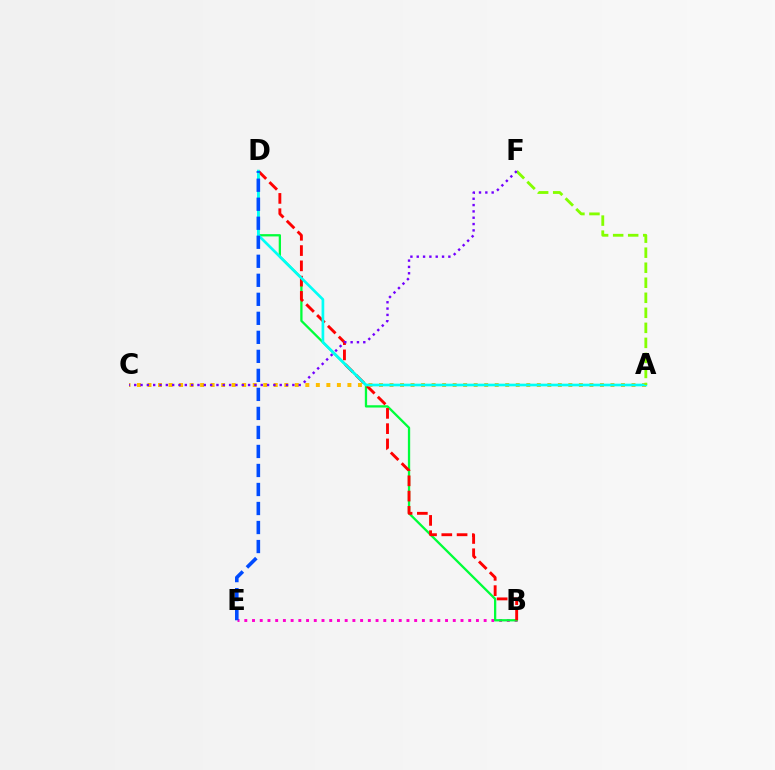{('B', 'E'): [{'color': '#ff00cf', 'line_style': 'dotted', 'thickness': 2.1}], ('B', 'D'): [{'color': '#00ff39', 'line_style': 'solid', 'thickness': 1.65}, {'color': '#ff0000', 'line_style': 'dashed', 'thickness': 2.08}], ('A', 'C'): [{'color': '#ffbd00', 'line_style': 'dotted', 'thickness': 2.86}], ('A', 'D'): [{'color': '#00fff6', 'line_style': 'solid', 'thickness': 1.93}], ('D', 'E'): [{'color': '#004bff', 'line_style': 'dashed', 'thickness': 2.58}], ('A', 'F'): [{'color': '#84ff00', 'line_style': 'dashed', 'thickness': 2.04}], ('C', 'F'): [{'color': '#7200ff', 'line_style': 'dotted', 'thickness': 1.72}]}